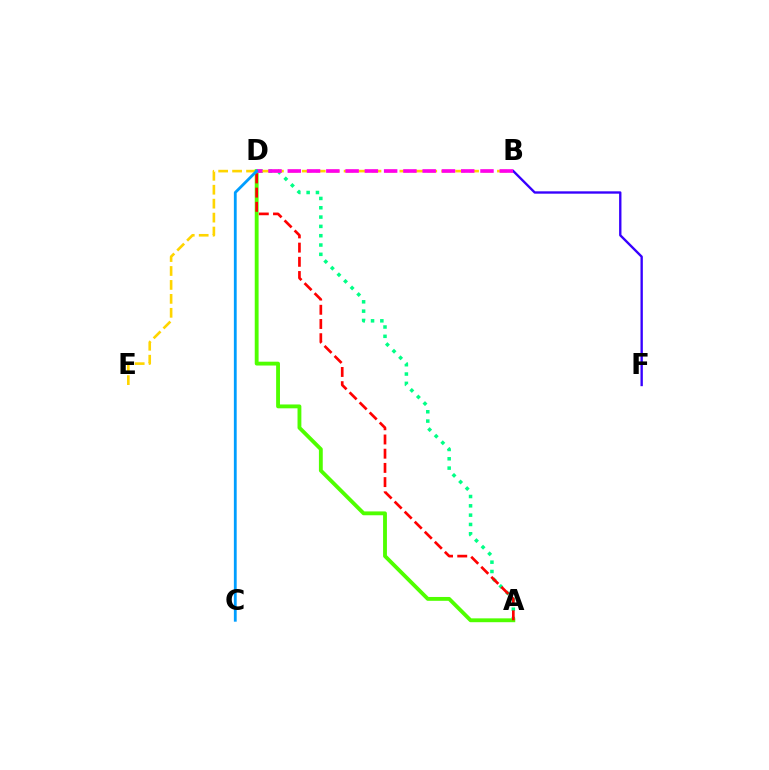{('A', 'D'): [{'color': '#00ff86', 'line_style': 'dotted', 'thickness': 2.53}, {'color': '#4fff00', 'line_style': 'solid', 'thickness': 2.77}, {'color': '#ff0000', 'line_style': 'dashed', 'thickness': 1.93}], ('B', 'E'): [{'color': '#ffd500', 'line_style': 'dashed', 'thickness': 1.89}], ('B', 'F'): [{'color': '#3700ff', 'line_style': 'solid', 'thickness': 1.7}], ('B', 'D'): [{'color': '#ff00ed', 'line_style': 'dashed', 'thickness': 2.62}], ('C', 'D'): [{'color': '#009eff', 'line_style': 'solid', 'thickness': 2.02}]}